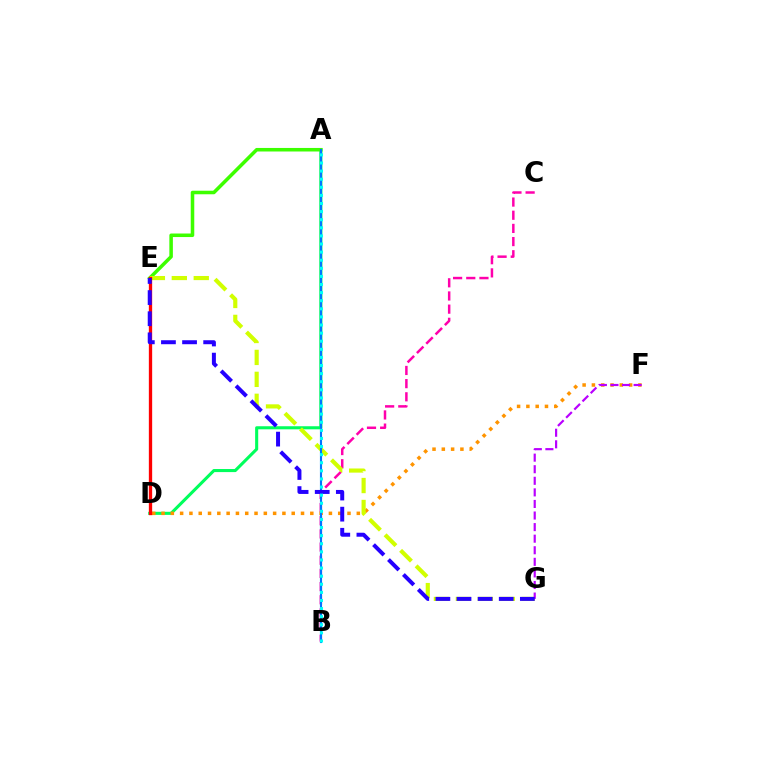{('B', 'C'): [{'color': '#ff00ac', 'line_style': 'dashed', 'thickness': 1.79}], ('A', 'D'): [{'color': '#00ff5c', 'line_style': 'solid', 'thickness': 2.22}], ('A', 'E'): [{'color': '#3dff00', 'line_style': 'solid', 'thickness': 2.55}], ('D', 'F'): [{'color': '#ff9400', 'line_style': 'dotted', 'thickness': 2.53}], ('E', 'G'): [{'color': '#d1ff00', 'line_style': 'dashed', 'thickness': 2.98}, {'color': '#2500ff', 'line_style': 'dashed', 'thickness': 2.87}], ('D', 'E'): [{'color': '#ff0000', 'line_style': 'solid', 'thickness': 2.39}], ('A', 'B'): [{'color': '#0074ff', 'line_style': 'solid', 'thickness': 1.53}, {'color': '#00fff6', 'line_style': 'dotted', 'thickness': 2.2}], ('F', 'G'): [{'color': '#b900ff', 'line_style': 'dashed', 'thickness': 1.57}]}